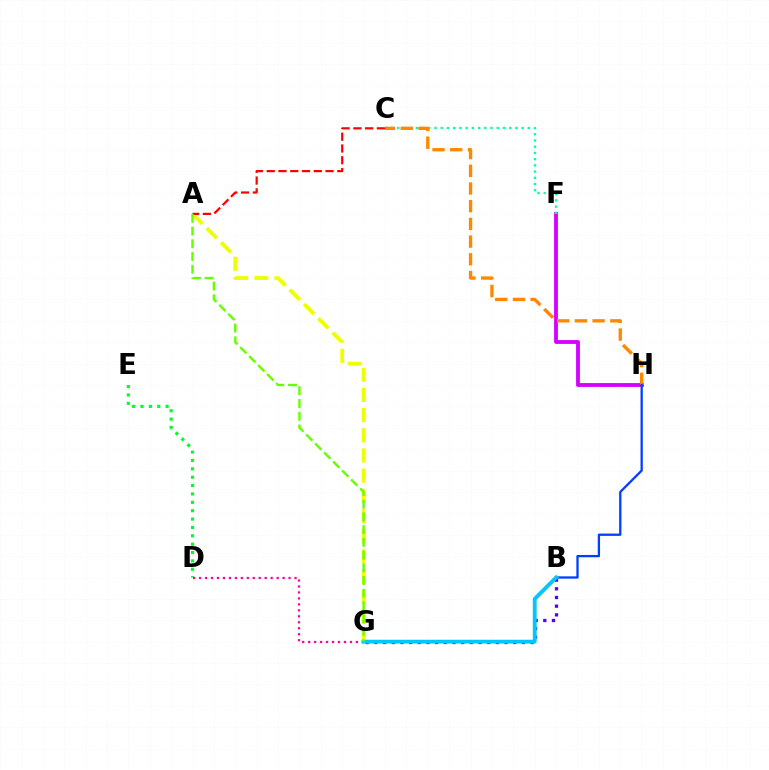{('A', 'G'): [{'color': '#eeff00', 'line_style': 'dashed', 'thickness': 2.74}, {'color': '#66ff00', 'line_style': 'dashed', 'thickness': 1.73}], ('D', 'E'): [{'color': '#00ff27', 'line_style': 'dotted', 'thickness': 2.27}], ('A', 'C'): [{'color': '#ff0000', 'line_style': 'dashed', 'thickness': 1.6}], ('F', 'H'): [{'color': '#d600ff', 'line_style': 'solid', 'thickness': 2.75}], ('B', 'G'): [{'color': '#4f00ff', 'line_style': 'dotted', 'thickness': 2.36}, {'color': '#00c7ff', 'line_style': 'solid', 'thickness': 2.77}], ('D', 'G'): [{'color': '#ff00a0', 'line_style': 'dotted', 'thickness': 1.62}], ('C', 'F'): [{'color': '#00ffaf', 'line_style': 'dotted', 'thickness': 1.69}], ('C', 'H'): [{'color': '#ff8800', 'line_style': 'dashed', 'thickness': 2.41}], ('B', 'H'): [{'color': '#003fff', 'line_style': 'solid', 'thickness': 1.65}]}